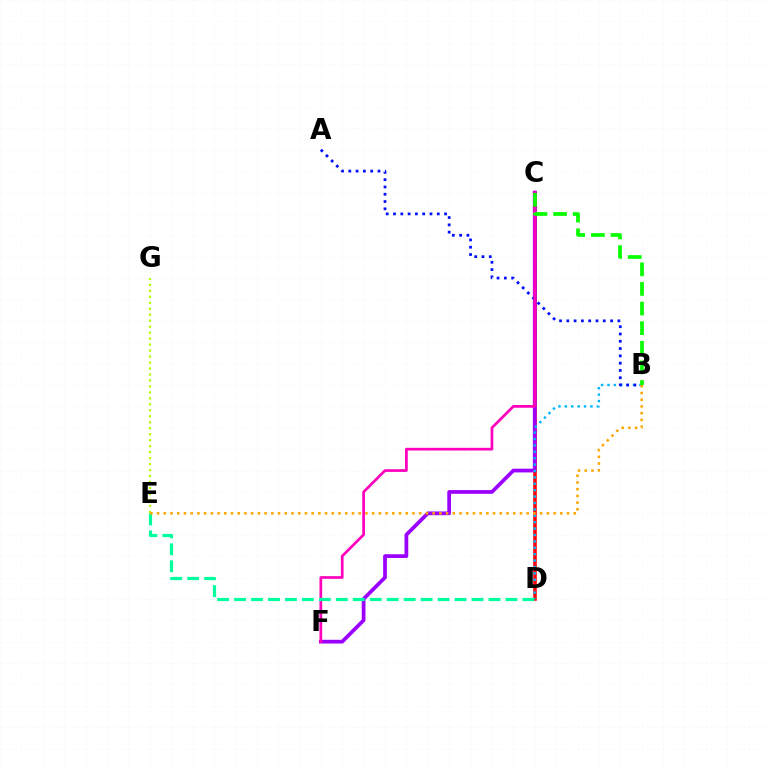{('C', 'D'): [{'color': '#ff0000', 'line_style': 'solid', 'thickness': 2.56}], ('C', 'F'): [{'color': '#9b00ff', 'line_style': 'solid', 'thickness': 2.69}, {'color': '#ff00bd', 'line_style': 'solid', 'thickness': 1.95}], ('B', 'D'): [{'color': '#00b5ff', 'line_style': 'dotted', 'thickness': 1.74}], ('A', 'B'): [{'color': '#0010ff', 'line_style': 'dotted', 'thickness': 1.98}], ('E', 'G'): [{'color': '#b3ff00', 'line_style': 'dotted', 'thickness': 1.62}], ('D', 'E'): [{'color': '#00ff9d', 'line_style': 'dashed', 'thickness': 2.3}], ('B', 'C'): [{'color': '#08ff00', 'line_style': 'dashed', 'thickness': 2.66}], ('B', 'E'): [{'color': '#ffa500', 'line_style': 'dotted', 'thickness': 1.83}]}